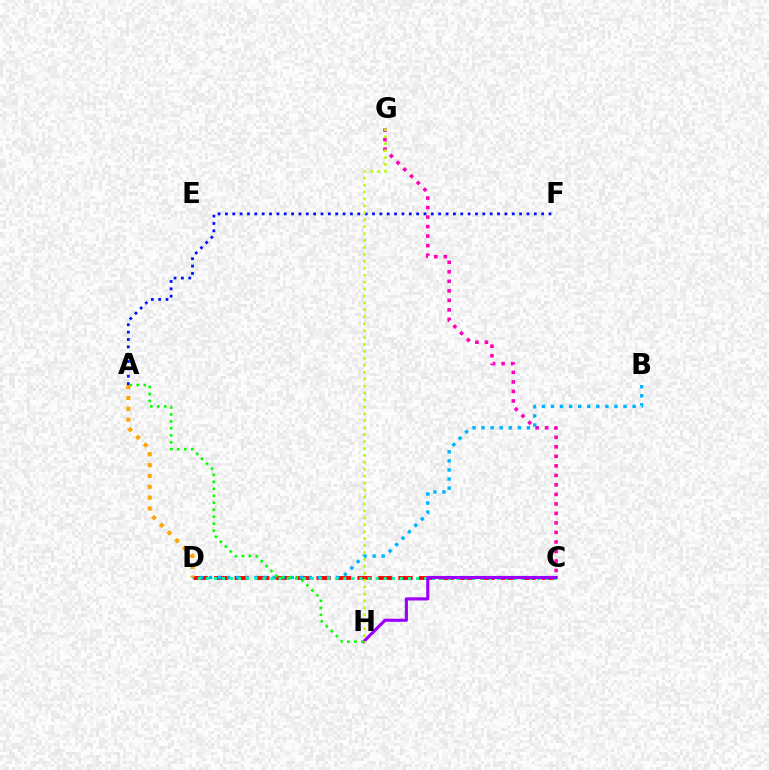{('C', 'D'): [{'color': '#ff0000', 'line_style': 'dashed', 'thickness': 2.78}, {'color': '#00ff9d', 'line_style': 'dotted', 'thickness': 2.2}], ('C', 'G'): [{'color': '#ff00bd', 'line_style': 'dotted', 'thickness': 2.59}], ('B', 'D'): [{'color': '#00b5ff', 'line_style': 'dotted', 'thickness': 2.47}], ('A', 'F'): [{'color': '#0010ff', 'line_style': 'dotted', 'thickness': 2.0}], ('C', 'H'): [{'color': '#9b00ff', 'line_style': 'solid', 'thickness': 2.25}], ('A', 'H'): [{'color': '#08ff00', 'line_style': 'dotted', 'thickness': 1.9}], ('G', 'H'): [{'color': '#b3ff00', 'line_style': 'dotted', 'thickness': 1.88}], ('A', 'D'): [{'color': '#ffa500', 'line_style': 'dotted', 'thickness': 2.95}]}